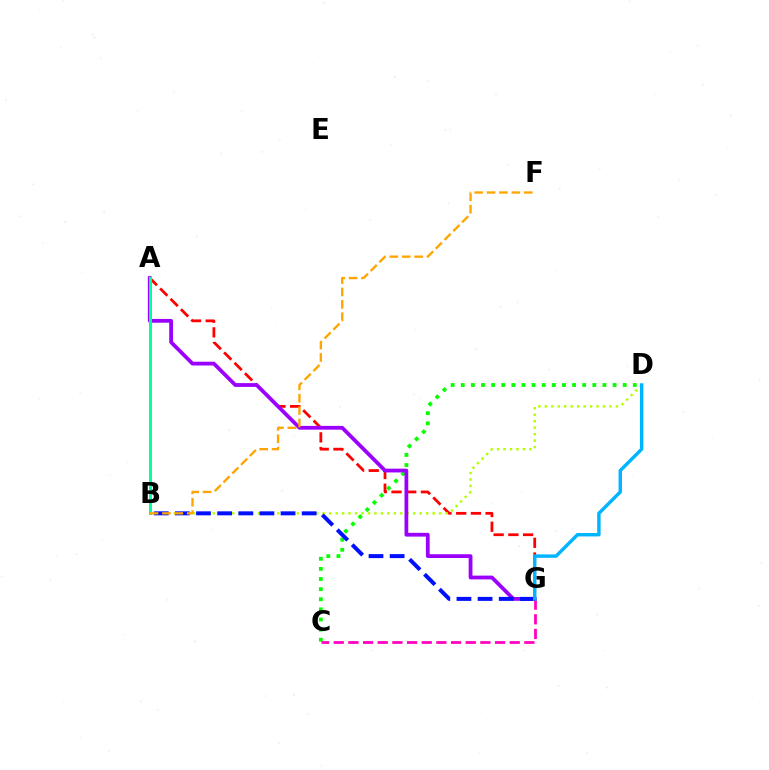{('C', 'D'): [{'color': '#08ff00', 'line_style': 'dotted', 'thickness': 2.75}], ('A', 'G'): [{'color': '#ff0000', 'line_style': 'dashed', 'thickness': 2.0}, {'color': '#9b00ff', 'line_style': 'solid', 'thickness': 2.72}], ('B', 'D'): [{'color': '#b3ff00', 'line_style': 'dotted', 'thickness': 1.76}], ('C', 'G'): [{'color': '#ff00bd', 'line_style': 'dashed', 'thickness': 1.99}], ('B', 'G'): [{'color': '#0010ff', 'line_style': 'dashed', 'thickness': 2.87}], ('D', 'G'): [{'color': '#00b5ff', 'line_style': 'solid', 'thickness': 2.47}], ('A', 'B'): [{'color': '#00ff9d', 'line_style': 'solid', 'thickness': 2.12}], ('B', 'F'): [{'color': '#ffa500', 'line_style': 'dashed', 'thickness': 1.68}]}